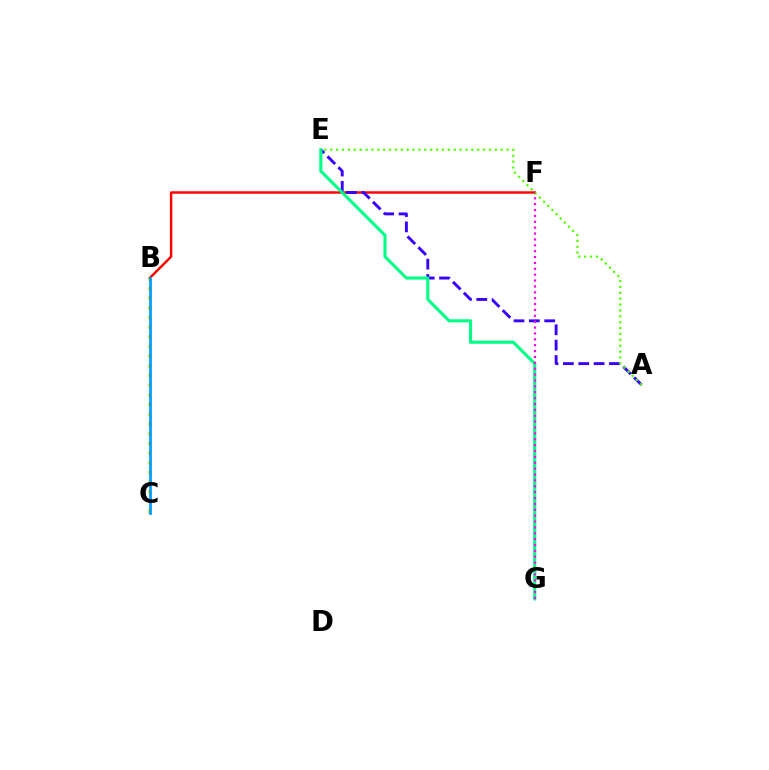{('B', 'F'): [{'color': '#ff0000', 'line_style': 'solid', 'thickness': 1.75}], ('A', 'E'): [{'color': '#3700ff', 'line_style': 'dashed', 'thickness': 2.09}, {'color': '#4fff00', 'line_style': 'dotted', 'thickness': 1.6}], ('E', 'G'): [{'color': '#00ff86', 'line_style': 'solid', 'thickness': 2.23}], ('B', 'C'): [{'color': '#ffd500', 'line_style': 'dotted', 'thickness': 2.63}, {'color': '#009eff', 'line_style': 'solid', 'thickness': 1.99}], ('F', 'G'): [{'color': '#ff00ed', 'line_style': 'dotted', 'thickness': 1.6}]}